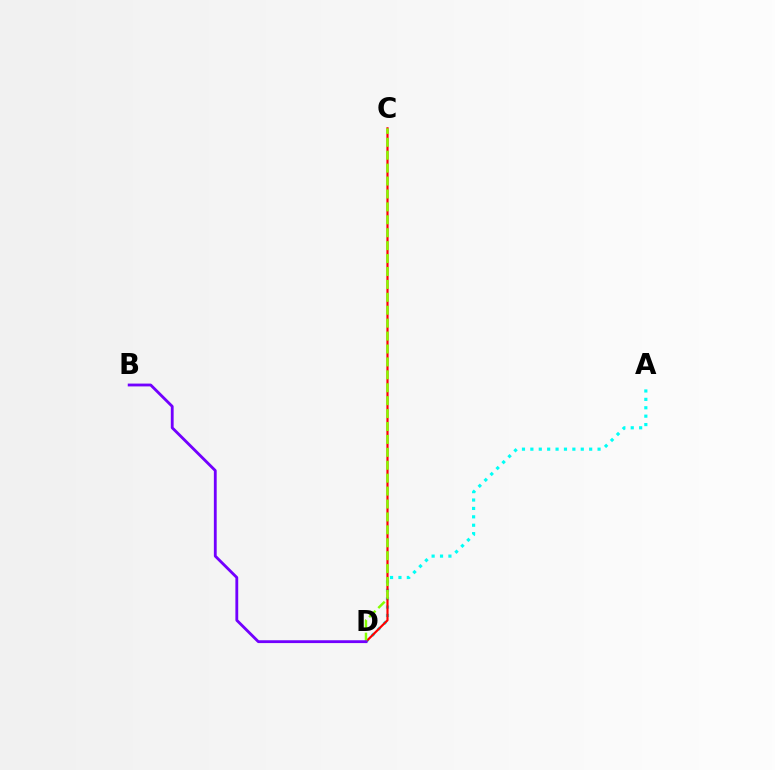{('A', 'D'): [{'color': '#00fff6', 'line_style': 'dotted', 'thickness': 2.28}], ('C', 'D'): [{'color': '#ff0000', 'line_style': 'solid', 'thickness': 1.58}, {'color': '#84ff00', 'line_style': 'dashed', 'thickness': 1.75}], ('B', 'D'): [{'color': '#7200ff', 'line_style': 'solid', 'thickness': 2.04}]}